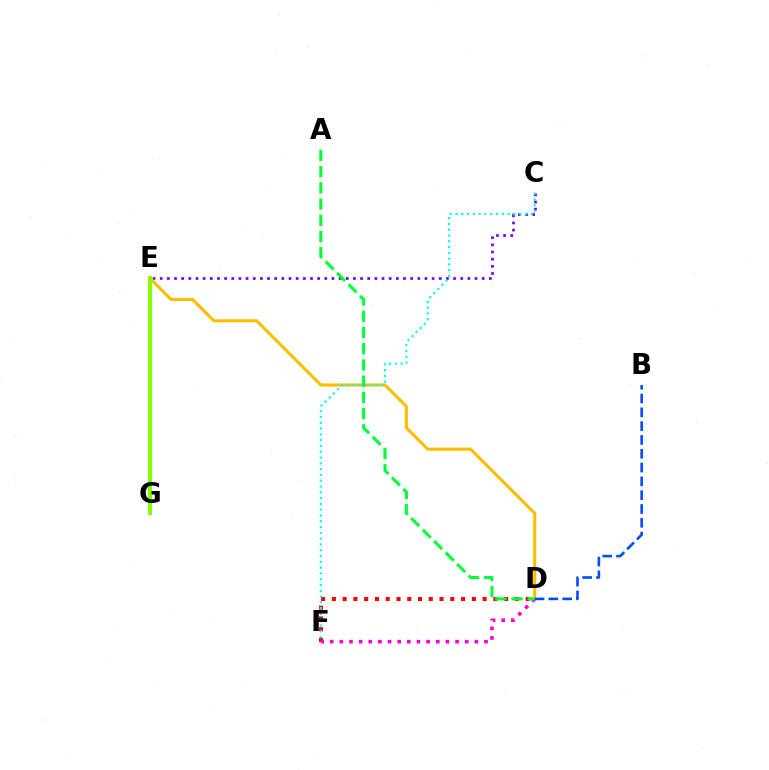{('C', 'E'): [{'color': '#7200ff', 'line_style': 'dotted', 'thickness': 1.94}], ('D', 'F'): [{'color': '#ff0000', 'line_style': 'dotted', 'thickness': 2.93}, {'color': '#ff00cf', 'line_style': 'dotted', 'thickness': 2.62}], ('D', 'E'): [{'color': '#ffbd00', 'line_style': 'solid', 'thickness': 2.23}], ('C', 'F'): [{'color': '#00fff6', 'line_style': 'dotted', 'thickness': 1.57}], ('B', 'D'): [{'color': '#004bff', 'line_style': 'dashed', 'thickness': 1.88}], ('A', 'D'): [{'color': '#00ff39', 'line_style': 'dashed', 'thickness': 2.21}], ('E', 'G'): [{'color': '#84ff00', 'line_style': 'solid', 'thickness': 2.92}]}